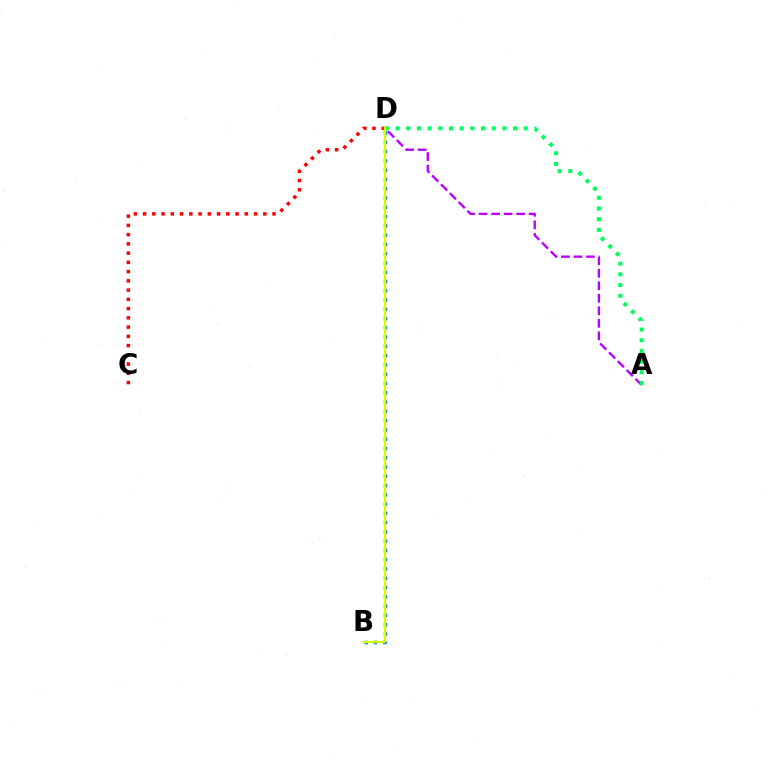{('A', 'D'): [{'color': '#b900ff', 'line_style': 'dashed', 'thickness': 1.7}, {'color': '#00ff5c', 'line_style': 'dotted', 'thickness': 2.9}], ('B', 'D'): [{'color': '#0074ff', 'line_style': 'dotted', 'thickness': 2.52}, {'color': '#d1ff00', 'line_style': 'solid', 'thickness': 1.69}], ('C', 'D'): [{'color': '#ff0000', 'line_style': 'dotted', 'thickness': 2.51}]}